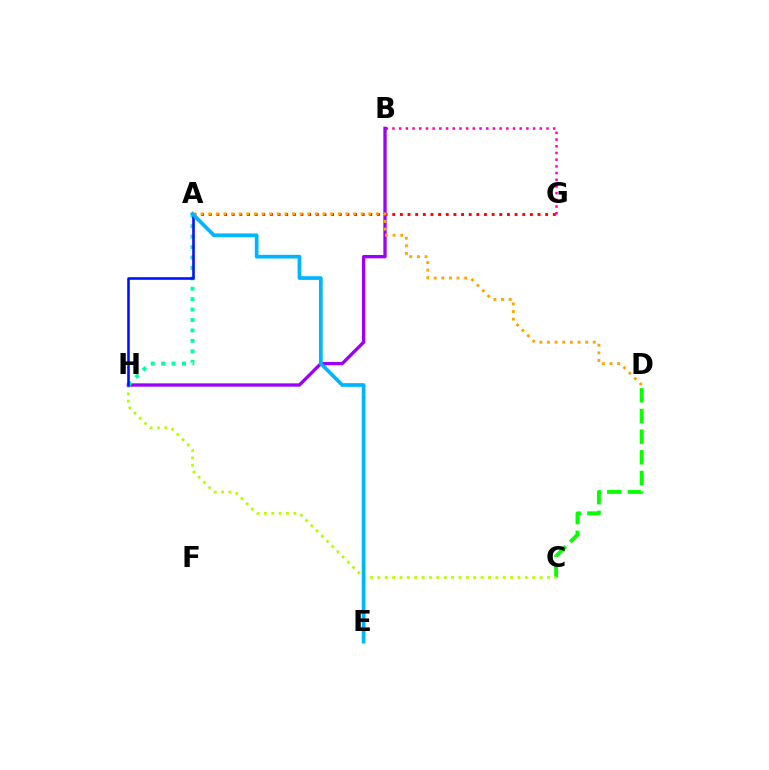{('B', 'G'): [{'color': '#ff00bd', 'line_style': 'dotted', 'thickness': 1.82}], ('B', 'H'): [{'color': '#9b00ff', 'line_style': 'solid', 'thickness': 2.39}], ('A', 'H'): [{'color': '#00ff9d', 'line_style': 'dotted', 'thickness': 2.83}, {'color': '#0010ff', 'line_style': 'solid', 'thickness': 1.86}], ('A', 'G'): [{'color': '#ff0000', 'line_style': 'dotted', 'thickness': 2.08}], ('C', 'D'): [{'color': '#08ff00', 'line_style': 'dashed', 'thickness': 2.81}], ('C', 'H'): [{'color': '#b3ff00', 'line_style': 'dotted', 'thickness': 2.0}], ('A', 'D'): [{'color': '#ffa500', 'line_style': 'dotted', 'thickness': 2.07}], ('A', 'E'): [{'color': '#00b5ff', 'line_style': 'solid', 'thickness': 2.67}]}